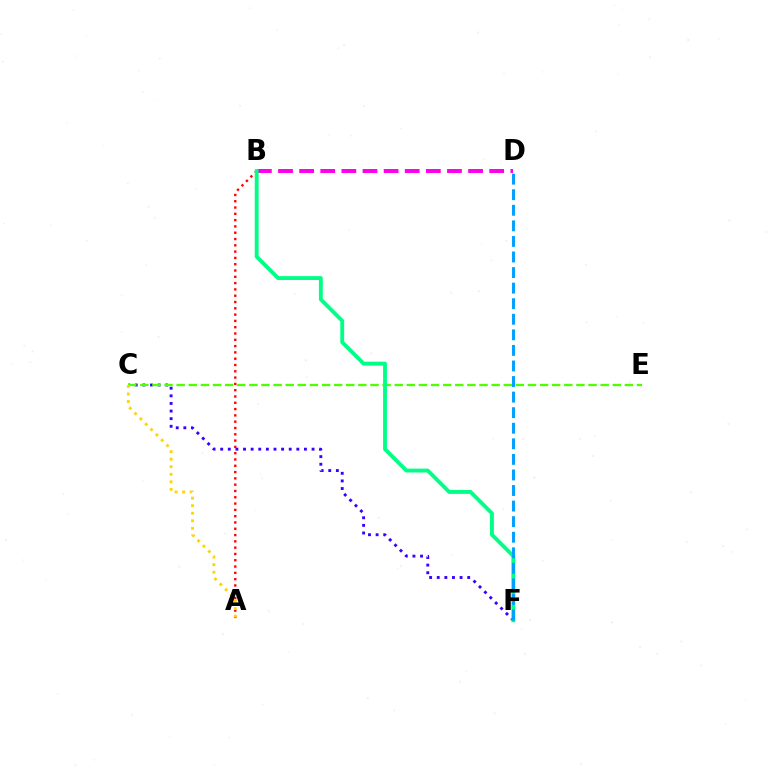{('C', 'F'): [{'color': '#3700ff', 'line_style': 'dotted', 'thickness': 2.07}], ('A', 'B'): [{'color': '#ff0000', 'line_style': 'dotted', 'thickness': 1.71}], ('C', 'E'): [{'color': '#4fff00', 'line_style': 'dashed', 'thickness': 1.65}], ('B', 'D'): [{'color': '#ff00ed', 'line_style': 'dashed', 'thickness': 2.87}], ('B', 'F'): [{'color': '#00ff86', 'line_style': 'solid', 'thickness': 2.78}], ('D', 'F'): [{'color': '#009eff', 'line_style': 'dashed', 'thickness': 2.12}], ('A', 'C'): [{'color': '#ffd500', 'line_style': 'dotted', 'thickness': 2.05}]}